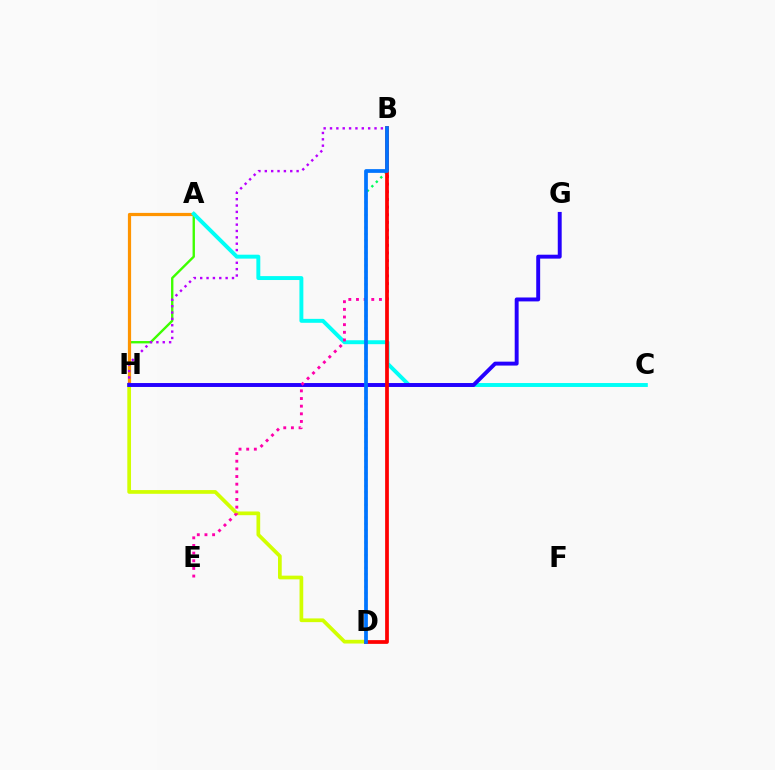{('A', 'H'): [{'color': '#3dff00', 'line_style': 'solid', 'thickness': 1.71}, {'color': '#ff9400', 'line_style': 'solid', 'thickness': 2.31}], ('B', 'D'): [{'color': '#00ff5c', 'line_style': 'dotted', 'thickness': 1.71}, {'color': '#ff0000', 'line_style': 'solid', 'thickness': 2.69}, {'color': '#0074ff', 'line_style': 'solid', 'thickness': 2.69}], ('B', 'H'): [{'color': '#b900ff', 'line_style': 'dotted', 'thickness': 1.73}], ('D', 'H'): [{'color': '#d1ff00', 'line_style': 'solid', 'thickness': 2.67}], ('A', 'C'): [{'color': '#00fff6', 'line_style': 'solid', 'thickness': 2.83}], ('G', 'H'): [{'color': '#2500ff', 'line_style': 'solid', 'thickness': 2.82}], ('B', 'E'): [{'color': '#ff00ac', 'line_style': 'dotted', 'thickness': 2.08}]}